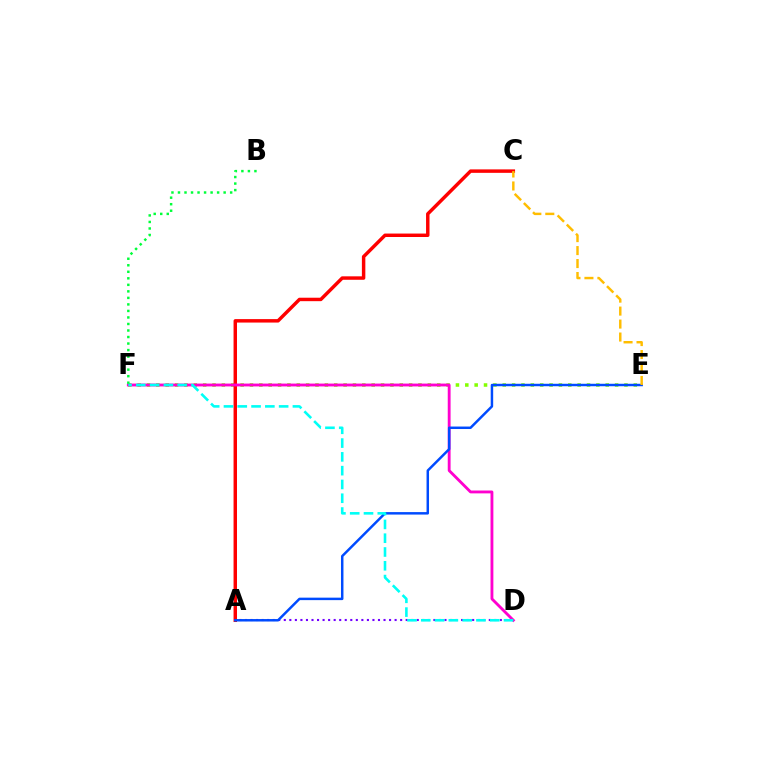{('E', 'F'): [{'color': '#84ff00', 'line_style': 'dotted', 'thickness': 2.54}], ('A', 'D'): [{'color': '#7200ff', 'line_style': 'dotted', 'thickness': 1.51}], ('A', 'C'): [{'color': '#ff0000', 'line_style': 'solid', 'thickness': 2.49}], ('D', 'F'): [{'color': '#ff00cf', 'line_style': 'solid', 'thickness': 2.05}, {'color': '#00fff6', 'line_style': 'dashed', 'thickness': 1.87}], ('A', 'E'): [{'color': '#004bff', 'line_style': 'solid', 'thickness': 1.78}], ('B', 'F'): [{'color': '#00ff39', 'line_style': 'dotted', 'thickness': 1.77}], ('C', 'E'): [{'color': '#ffbd00', 'line_style': 'dashed', 'thickness': 1.76}]}